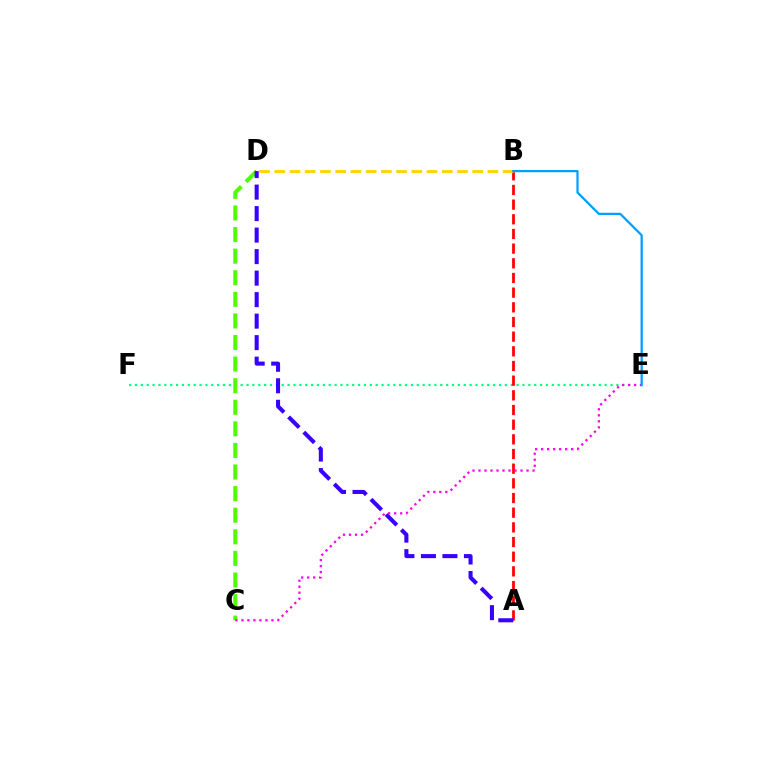{('E', 'F'): [{'color': '#00ff86', 'line_style': 'dotted', 'thickness': 1.6}], ('A', 'B'): [{'color': '#ff0000', 'line_style': 'dashed', 'thickness': 1.99}], ('C', 'D'): [{'color': '#4fff00', 'line_style': 'dashed', 'thickness': 2.93}], ('A', 'D'): [{'color': '#3700ff', 'line_style': 'dashed', 'thickness': 2.92}], ('B', 'D'): [{'color': '#ffd500', 'line_style': 'dashed', 'thickness': 2.07}], ('C', 'E'): [{'color': '#ff00ed', 'line_style': 'dotted', 'thickness': 1.63}], ('B', 'E'): [{'color': '#009eff', 'line_style': 'solid', 'thickness': 1.62}]}